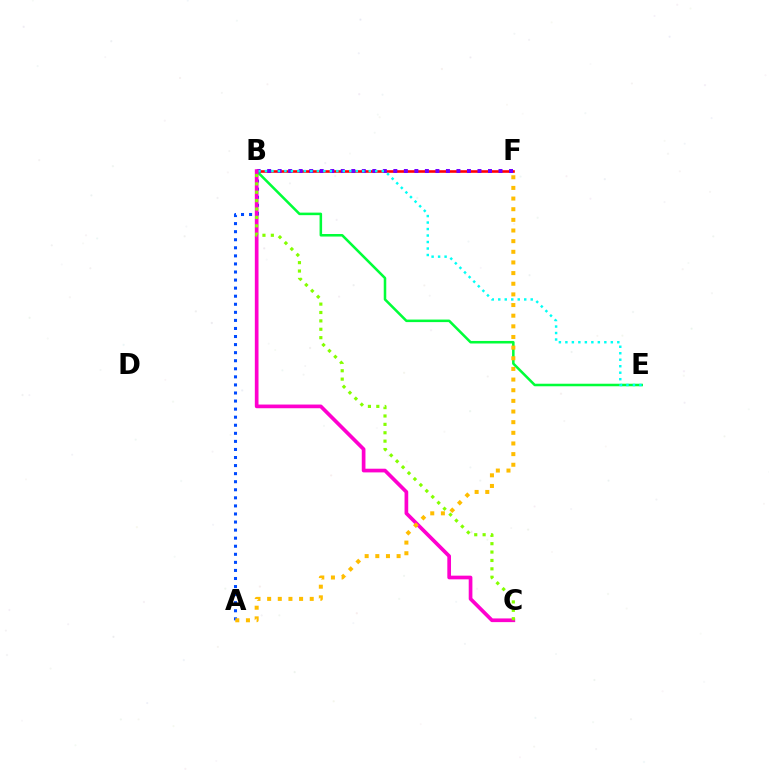{('B', 'F'): [{'color': '#ff0000', 'line_style': 'solid', 'thickness': 1.88}, {'color': '#7200ff', 'line_style': 'dotted', 'thickness': 2.86}], ('A', 'B'): [{'color': '#004bff', 'line_style': 'dotted', 'thickness': 2.19}], ('B', 'E'): [{'color': '#00ff39', 'line_style': 'solid', 'thickness': 1.83}, {'color': '#00fff6', 'line_style': 'dotted', 'thickness': 1.76}], ('B', 'C'): [{'color': '#ff00cf', 'line_style': 'solid', 'thickness': 2.66}, {'color': '#84ff00', 'line_style': 'dotted', 'thickness': 2.28}], ('A', 'F'): [{'color': '#ffbd00', 'line_style': 'dotted', 'thickness': 2.89}]}